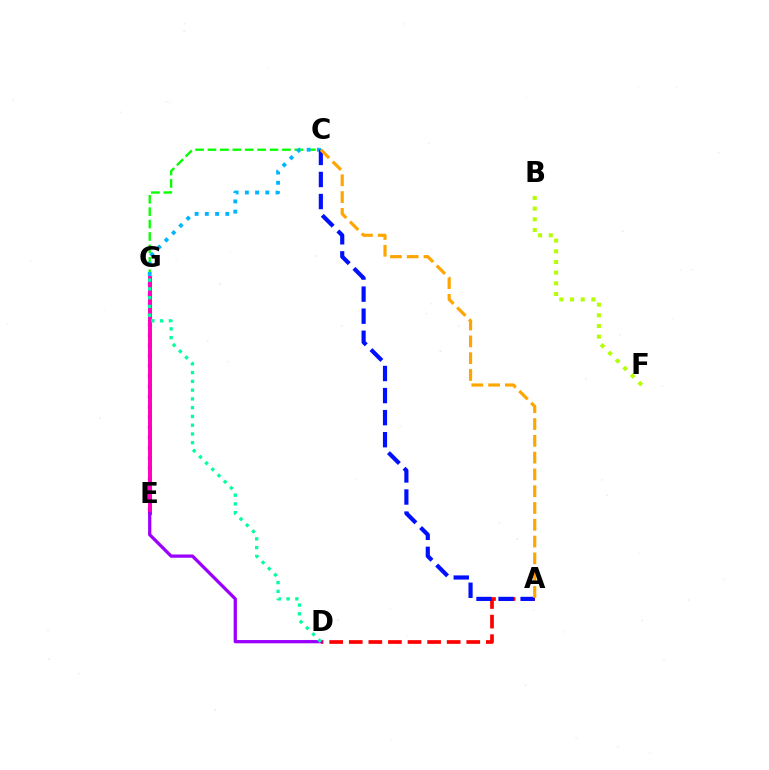{('B', 'F'): [{'color': '#b3ff00', 'line_style': 'dotted', 'thickness': 2.9}], ('C', 'G'): [{'color': '#08ff00', 'line_style': 'dashed', 'thickness': 1.69}], ('A', 'D'): [{'color': '#ff0000', 'line_style': 'dashed', 'thickness': 2.66}], ('C', 'E'): [{'color': '#00b5ff', 'line_style': 'dotted', 'thickness': 2.78}], ('A', 'C'): [{'color': '#0010ff', 'line_style': 'dashed', 'thickness': 3.0}, {'color': '#ffa500', 'line_style': 'dashed', 'thickness': 2.28}], ('E', 'G'): [{'color': '#ff00bd', 'line_style': 'solid', 'thickness': 2.84}], ('D', 'E'): [{'color': '#9b00ff', 'line_style': 'solid', 'thickness': 2.35}], ('D', 'G'): [{'color': '#00ff9d', 'line_style': 'dotted', 'thickness': 2.38}]}